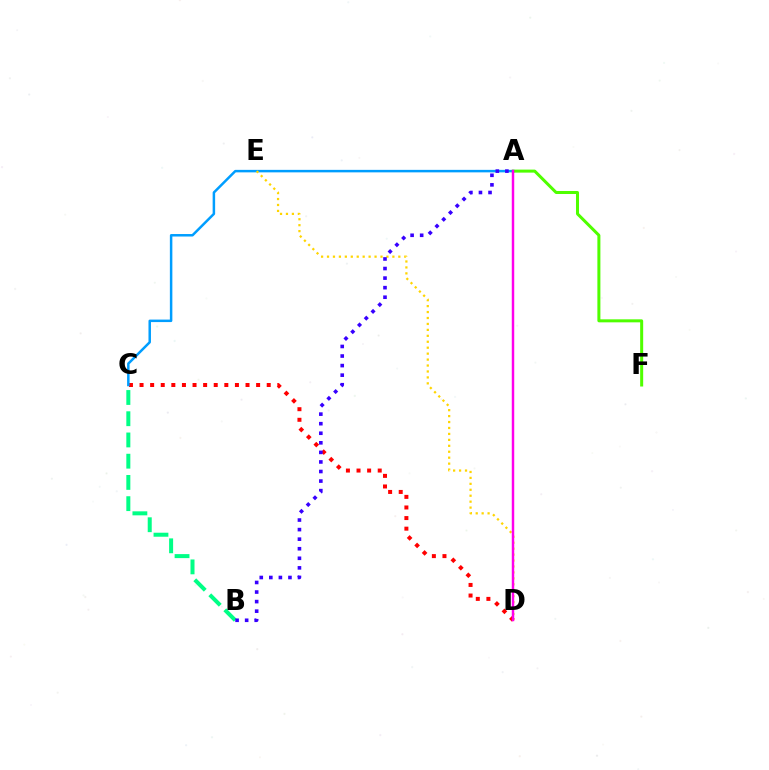{('B', 'C'): [{'color': '#00ff86', 'line_style': 'dashed', 'thickness': 2.88}], ('C', 'D'): [{'color': '#ff0000', 'line_style': 'dotted', 'thickness': 2.88}], ('A', 'C'): [{'color': '#009eff', 'line_style': 'solid', 'thickness': 1.8}], ('D', 'E'): [{'color': '#ffd500', 'line_style': 'dotted', 'thickness': 1.61}], ('A', 'B'): [{'color': '#3700ff', 'line_style': 'dotted', 'thickness': 2.6}], ('A', 'F'): [{'color': '#4fff00', 'line_style': 'solid', 'thickness': 2.17}], ('A', 'D'): [{'color': '#ff00ed', 'line_style': 'solid', 'thickness': 1.77}]}